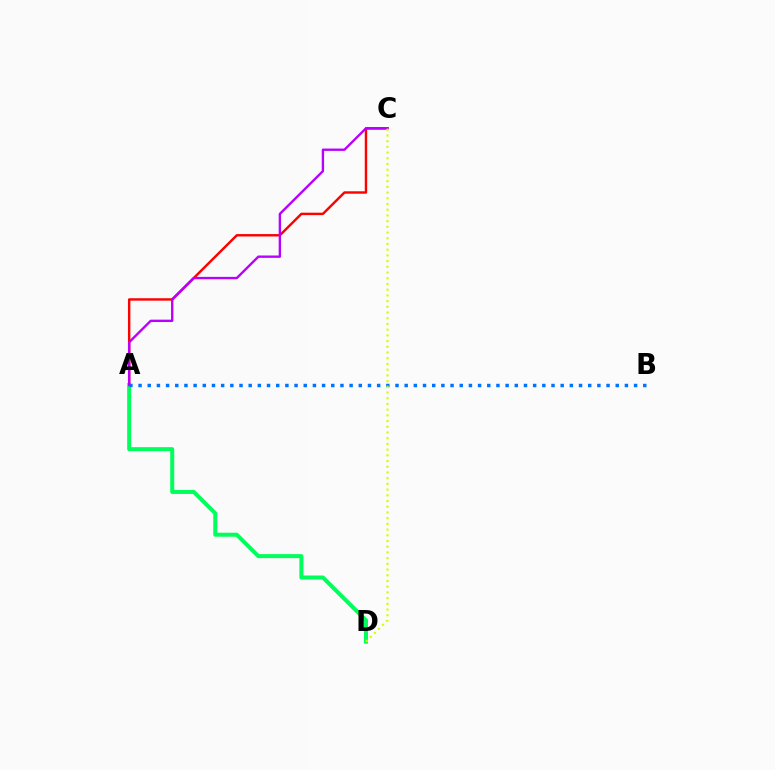{('A', 'C'): [{'color': '#ff0000', 'line_style': 'solid', 'thickness': 1.74}, {'color': '#b900ff', 'line_style': 'solid', 'thickness': 1.7}], ('A', 'D'): [{'color': '#00ff5c', 'line_style': 'solid', 'thickness': 2.89}], ('A', 'B'): [{'color': '#0074ff', 'line_style': 'dotted', 'thickness': 2.49}], ('C', 'D'): [{'color': '#d1ff00', 'line_style': 'dotted', 'thickness': 1.55}]}